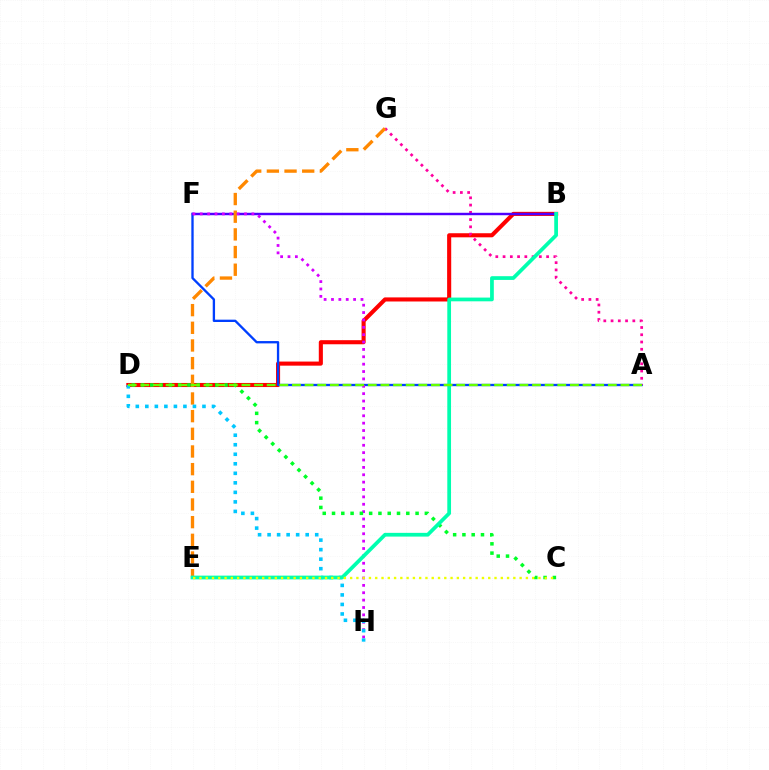{('B', 'D'): [{'color': '#ff0000', 'line_style': 'solid', 'thickness': 2.94}], ('A', 'F'): [{'color': '#003fff', 'line_style': 'solid', 'thickness': 1.68}], ('A', 'G'): [{'color': '#ff00a0', 'line_style': 'dotted', 'thickness': 1.97}], ('B', 'F'): [{'color': '#4f00ff', 'line_style': 'solid', 'thickness': 1.76}], ('E', 'G'): [{'color': '#ff8800', 'line_style': 'dashed', 'thickness': 2.4}], ('F', 'H'): [{'color': '#d600ff', 'line_style': 'dotted', 'thickness': 2.0}], ('D', 'H'): [{'color': '#00c7ff', 'line_style': 'dotted', 'thickness': 2.59}], ('C', 'D'): [{'color': '#00ff27', 'line_style': 'dotted', 'thickness': 2.52}], ('B', 'E'): [{'color': '#00ffaf', 'line_style': 'solid', 'thickness': 2.69}], ('C', 'E'): [{'color': '#eeff00', 'line_style': 'dotted', 'thickness': 1.71}], ('A', 'D'): [{'color': '#66ff00', 'line_style': 'dashed', 'thickness': 1.72}]}